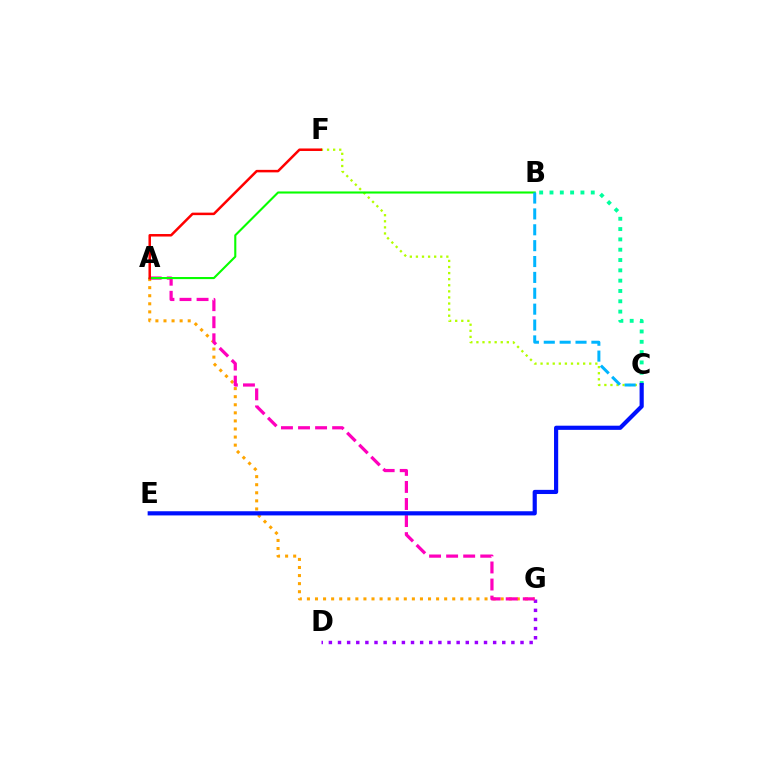{('D', 'G'): [{'color': '#9b00ff', 'line_style': 'dotted', 'thickness': 2.48}], ('C', 'F'): [{'color': '#b3ff00', 'line_style': 'dotted', 'thickness': 1.65}], ('A', 'G'): [{'color': '#ffa500', 'line_style': 'dotted', 'thickness': 2.19}, {'color': '#ff00bd', 'line_style': 'dashed', 'thickness': 2.32}], ('A', 'B'): [{'color': '#08ff00', 'line_style': 'solid', 'thickness': 1.52}], ('B', 'C'): [{'color': '#00ff9d', 'line_style': 'dotted', 'thickness': 2.8}, {'color': '#00b5ff', 'line_style': 'dashed', 'thickness': 2.16}], ('A', 'F'): [{'color': '#ff0000', 'line_style': 'solid', 'thickness': 1.8}], ('C', 'E'): [{'color': '#0010ff', 'line_style': 'solid', 'thickness': 3.0}]}